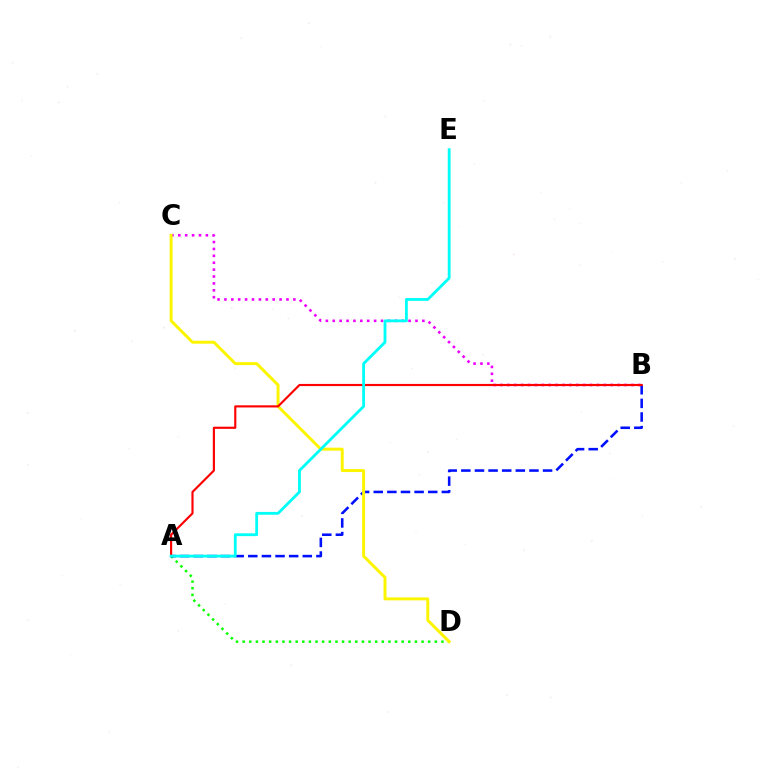{('B', 'C'): [{'color': '#ee00ff', 'line_style': 'dotted', 'thickness': 1.87}], ('A', 'D'): [{'color': '#08ff00', 'line_style': 'dotted', 'thickness': 1.8}], ('A', 'B'): [{'color': '#0010ff', 'line_style': 'dashed', 'thickness': 1.85}, {'color': '#ff0000', 'line_style': 'solid', 'thickness': 1.55}], ('C', 'D'): [{'color': '#fcf500', 'line_style': 'solid', 'thickness': 2.13}], ('A', 'E'): [{'color': '#00fff6', 'line_style': 'solid', 'thickness': 2.03}]}